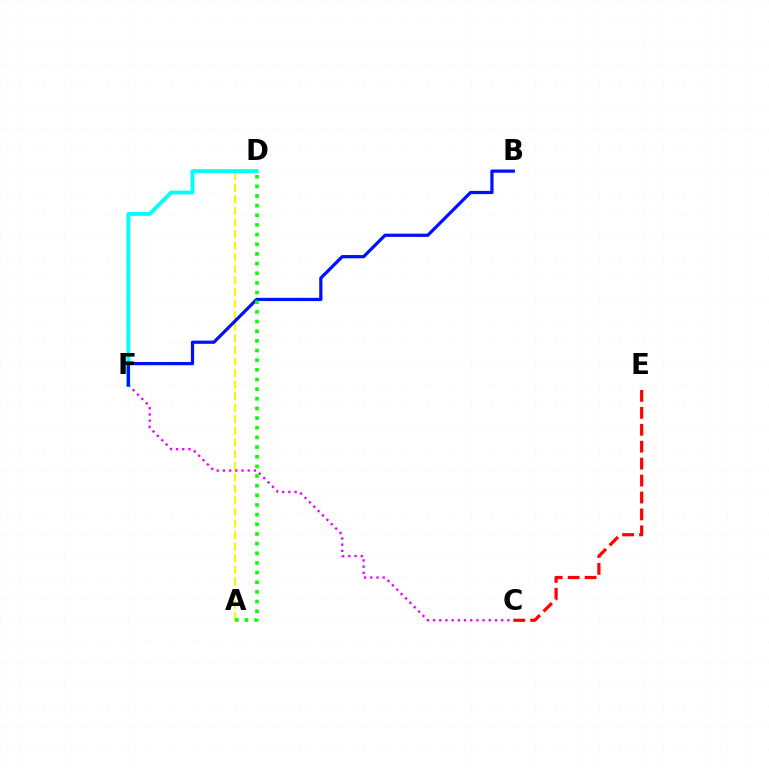{('A', 'D'): [{'color': '#fcf500', 'line_style': 'dashed', 'thickness': 1.57}, {'color': '#08ff00', 'line_style': 'dotted', 'thickness': 2.62}], ('C', 'F'): [{'color': '#ee00ff', 'line_style': 'dotted', 'thickness': 1.68}], ('D', 'F'): [{'color': '#00fff6', 'line_style': 'solid', 'thickness': 2.76}], ('B', 'F'): [{'color': '#0010ff', 'line_style': 'solid', 'thickness': 2.33}], ('C', 'E'): [{'color': '#ff0000', 'line_style': 'dashed', 'thickness': 2.3}]}